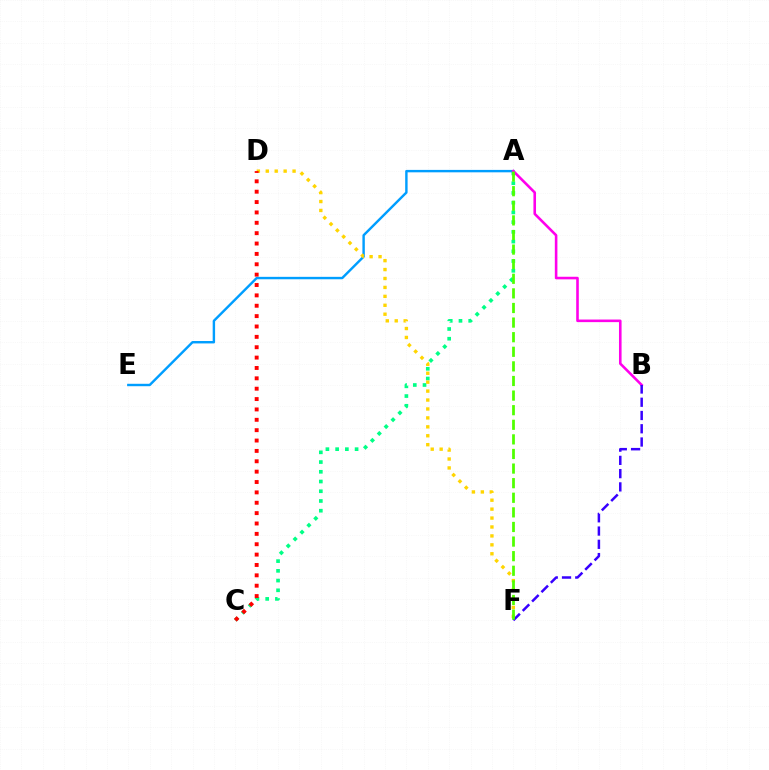{('A', 'C'): [{'color': '#00ff86', 'line_style': 'dotted', 'thickness': 2.64}], ('A', 'E'): [{'color': '#009eff', 'line_style': 'solid', 'thickness': 1.74}], ('D', 'F'): [{'color': '#ffd500', 'line_style': 'dotted', 'thickness': 2.43}], ('A', 'B'): [{'color': '#ff00ed', 'line_style': 'solid', 'thickness': 1.87}], ('B', 'F'): [{'color': '#3700ff', 'line_style': 'dashed', 'thickness': 1.8}], ('A', 'F'): [{'color': '#4fff00', 'line_style': 'dashed', 'thickness': 1.98}], ('C', 'D'): [{'color': '#ff0000', 'line_style': 'dotted', 'thickness': 2.82}]}